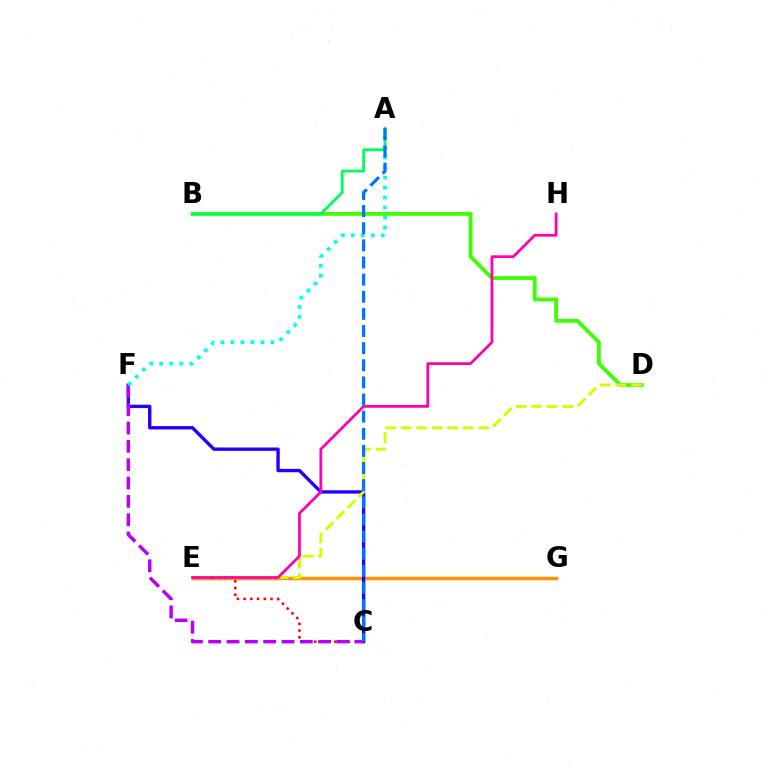{('E', 'G'): [{'color': '#ff9400', 'line_style': 'solid', 'thickness': 2.5}], ('C', 'F'): [{'color': '#2500ff', 'line_style': 'solid', 'thickness': 2.42}, {'color': '#b900ff', 'line_style': 'dashed', 'thickness': 2.49}], ('B', 'D'): [{'color': '#3dff00', 'line_style': 'solid', 'thickness': 2.75}], ('D', 'E'): [{'color': '#d1ff00', 'line_style': 'dashed', 'thickness': 2.1}], ('C', 'E'): [{'color': '#ff0000', 'line_style': 'dotted', 'thickness': 1.83}], ('E', 'H'): [{'color': '#ff00ac', 'line_style': 'solid', 'thickness': 1.97}], ('A', 'F'): [{'color': '#00fff6', 'line_style': 'dotted', 'thickness': 2.71}], ('A', 'B'): [{'color': '#00ff5c', 'line_style': 'solid', 'thickness': 2.03}], ('A', 'C'): [{'color': '#0074ff', 'line_style': 'dashed', 'thickness': 2.33}]}